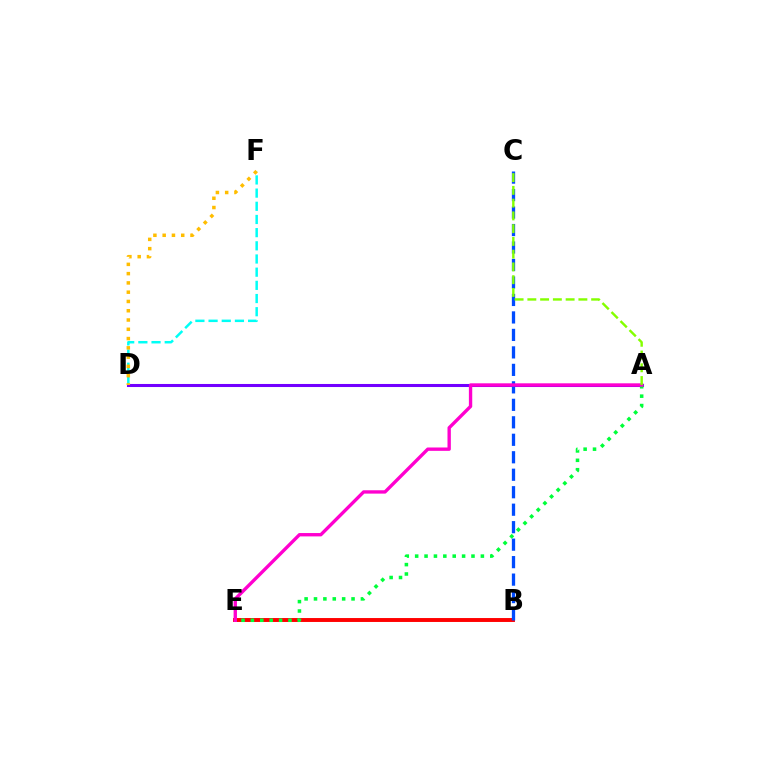{('D', 'F'): [{'color': '#00fff6', 'line_style': 'dashed', 'thickness': 1.79}, {'color': '#ffbd00', 'line_style': 'dotted', 'thickness': 2.52}], ('A', 'D'): [{'color': '#7200ff', 'line_style': 'solid', 'thickness': 2.2}], ('B', 'E'): [{'color': '#ff0000', 'line_style': 'solid', 'thickness': 2.82}], ('B', 'C'): [{'color': '#004bff', 'line_style': 'dashed', 'thickness': 2.37}], ('A', 'E'): [{'color': '#00ff39', 'line_style': 'dotted', 'thickness': 2.55}, {'color': '#ff00cf', 'line_style': 'solid', 'thickness': 2.42}], ('A', 'C'): [{'color': '#84ff00', 'line_style': 'dashed', 'thickness': 1.73}]}